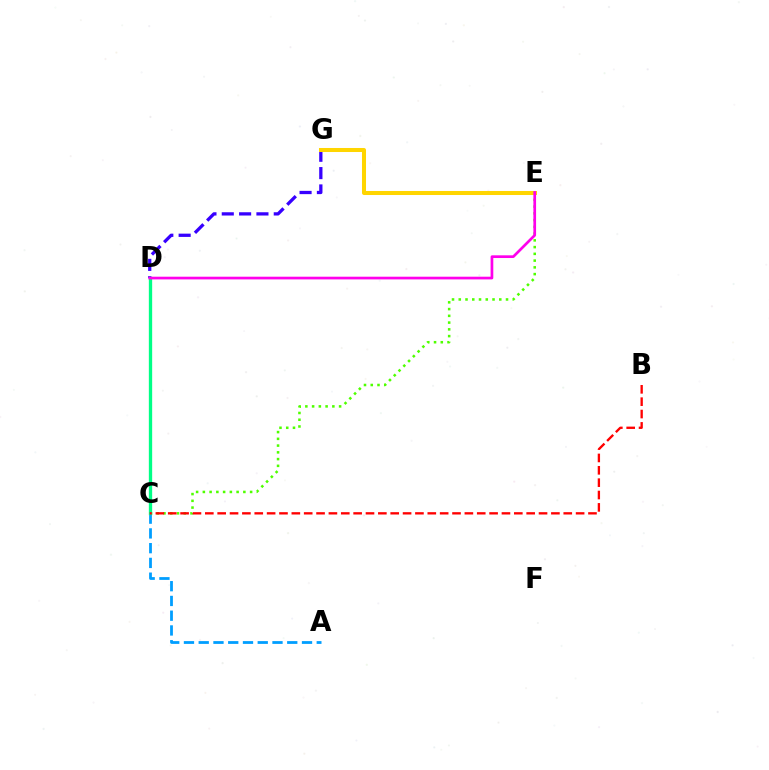{('C', 'E'): [{'color': '#4fff00', 'line_style': 'dotted', 'thickness': 1.83}], ('A', 'C'): [{'color': '#009eff', 'line_style': 'dashed', 'thickness': 2.0}], ('D', 'G'): [{'color': '#3700ff', 'line_style': 'dashed', 'thickness': 2.35}], ('C', 'D'): [{'color': '#00ff86', 'line_style': 'solid', 'thickness': 2.39}], ('B', 'C'): [{'color': '#ff0000', 'line_style': 'dashed', 'thickness': 1.68}], ('E', 'G'): [{'color': '#ffd500', 'line_style': 'solid', 'thickness': 2.9}], ('D', 'E'): [{'color': '#ff00ed', 'line_style': 'solid', 'thickness': 1.95}]}